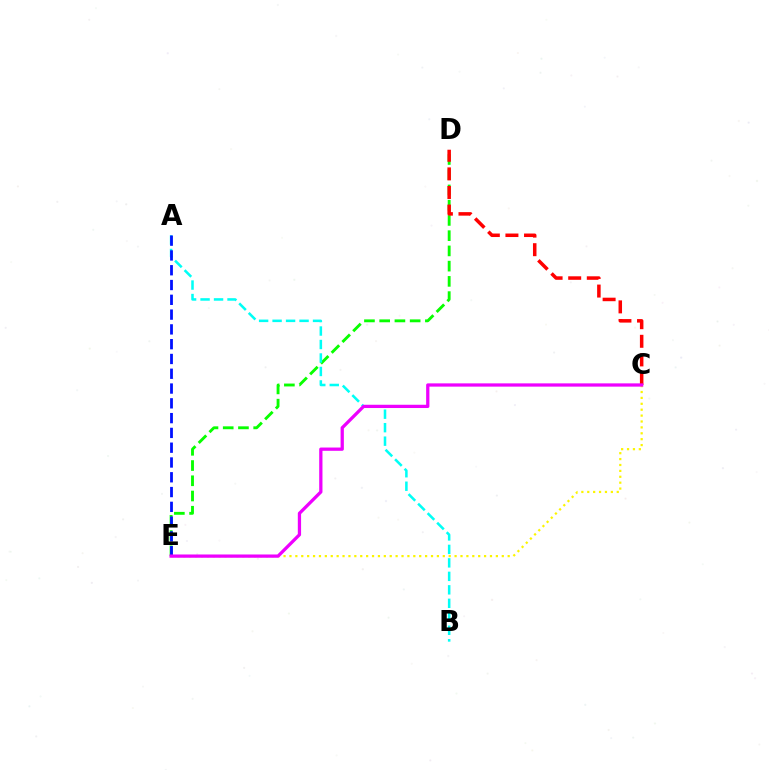{('D', 'E'): [{'color': '#08ff00', 'line_style': 'dashed', 'thickness': 2.07}], ('C', 'D'): [{'color': '#ff0000', 'line_style': 'dashed', 'thickness': 2.53}], ('A', 'B'): [{'color': '#00fff6', 'line_style': 'dashed', 'thickness': 1.83}], ('A', 'E'): [{'color': '#0010ff', 'line_style': 'dashed', 'thickness': 2.01}], ('C', 'E'): [{'color': '#fcf500', 'line_style': 'dotted', 'thickness': 1.6}, {'color': '#ee00ff', 'line_style': 'solid', 'thickness': 2.35}]}